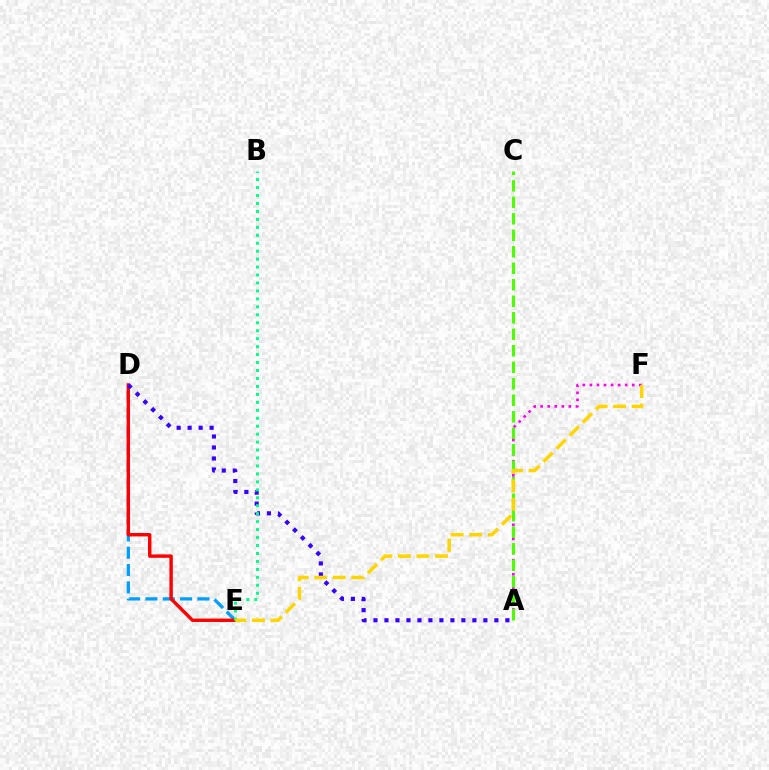{('D', 'E'): [{'color': '#009eff', 'line_style': 'dashed', 'thickness': 2.35}, {'color': '#ff0000', 'line_style': 'solid', 'thickness': 2.46}], ('A', 'F'): [{'color': '#ff00ed', 'line_style': 'dotted', 'thickness': 1.92}], ('A', 'C'): [{'color': '#4fff00', 'line_style': 'dashed', 'thickness': 2.24}], ('A', 'D'): [{'color': '#3700ff', 'line_style': 'dotted', 'thickness': 2.99}], ('B', 'E'): [{'color': '#00ff86', 'line_style': 'dotted', 'thickness': 2.16}], ('E', 'F'): [{'color': '#ffd500', 'line_style': 'dashed', 'thickness': 2.52}]}